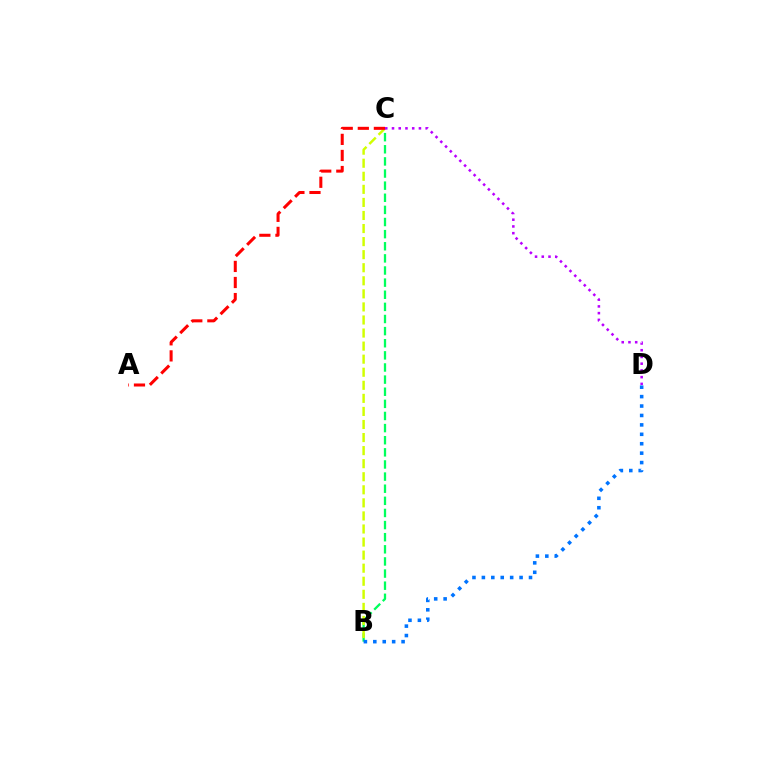{('B', 'C'): [{'color': '#00ff5c', 'line_style': 'dashed', 'thickness': 1.65}, {'color': '#d1ff00', 'line_style': 'dashed', 'thickness': 1.77}], ('A', 'C'): [{'color': '#ff0000', 'line_style': 'dashed', 'thickness': 2.18}], ('B', 'D'): [{'color': '#0074ff', 'line_style': 'dotted', 'thickness': 2.56}], ('C', 'D'): [{'color': '#b900ff', 'line_style': 'dotted', 'thickness': 1.83}]}